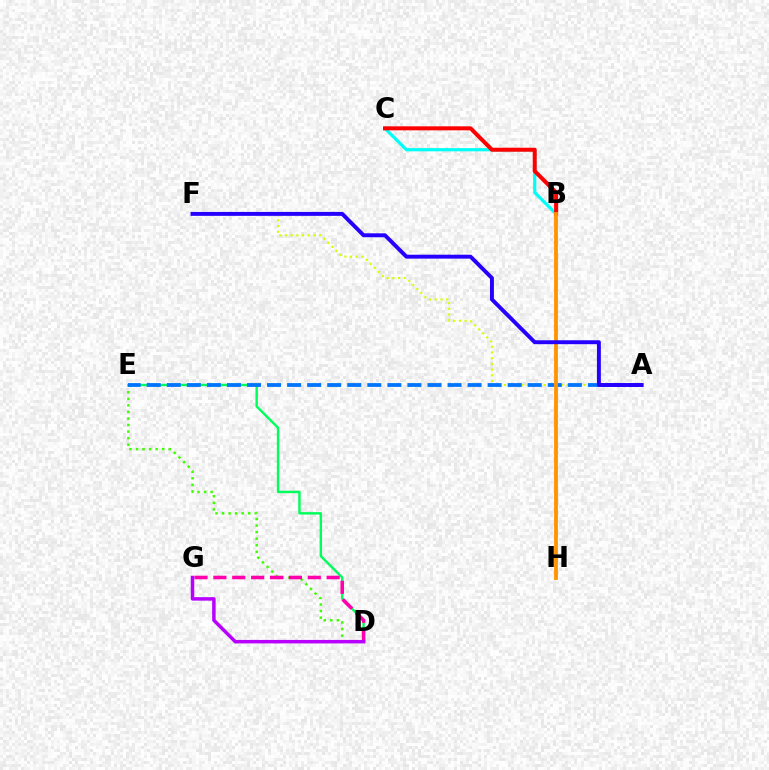{('B', 'C'): [{'color': '#00fff6', 'line_style': 'solid', 'thickness': 2.31}, {'color': '#ff0000', 'line_style': 'solid', 'thickness': 2.89}], ('D', 'E'): [{'color': '#00ff5c', 'line_style': 'solid', 'thickness': 1.74}, {'color': '#3dff00', 'line_style': 'dotted', 'thickness': 1.78}], ('A', 'F'): [{'color': '#d1ff00', 'line_style': 'dotted', 'thickness': 1.55}, {'color': '#2500ff', 'line_style': 'solid', 'thickness': 2.83}], ('D', 'G'): [{'color': '#ff00ac', 'line_style': 'dashed', 'thickness': 2.56}, {'color': '#b900ff', 'line_style': 'solid', 'thickness': 2.51}], ('A', 'E'): [{'color': '#0074ff', 'line_style': 'dashed', 'thickness': 2.72}], ('B', 'H'): [{'color': '#ff9400', 'line_style': 'solid', 'thickness': 2.75}]}